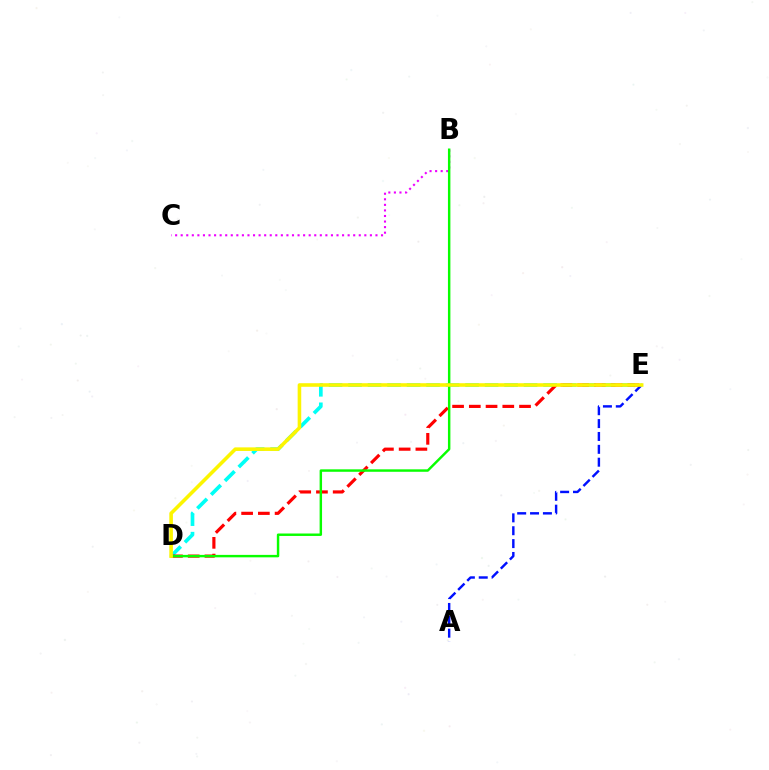{('A', 'E'): [{'color': '#0010ff', 'line_style': 'dashed', 'thickness': 1.75}], ('D', 'E'): [{'color': '#00fff6', 'line_style': 'dashed', 'thickness': 2.65}, {'color': '#ff0000', 'line_style': 'dashed', 'thickness': 2.27}, {'color': '#fcf500', 'line_style': 'solid', 'thickness': 2.58}], ('B', 'C'): [{'color': '#ee00ff', 'line_style': 'dotted', 'thickness': 1.51}], ('B', 'D'): [{'color': '#08ff00', 'line_style': 'solid', 'thickness': 1.76}]}